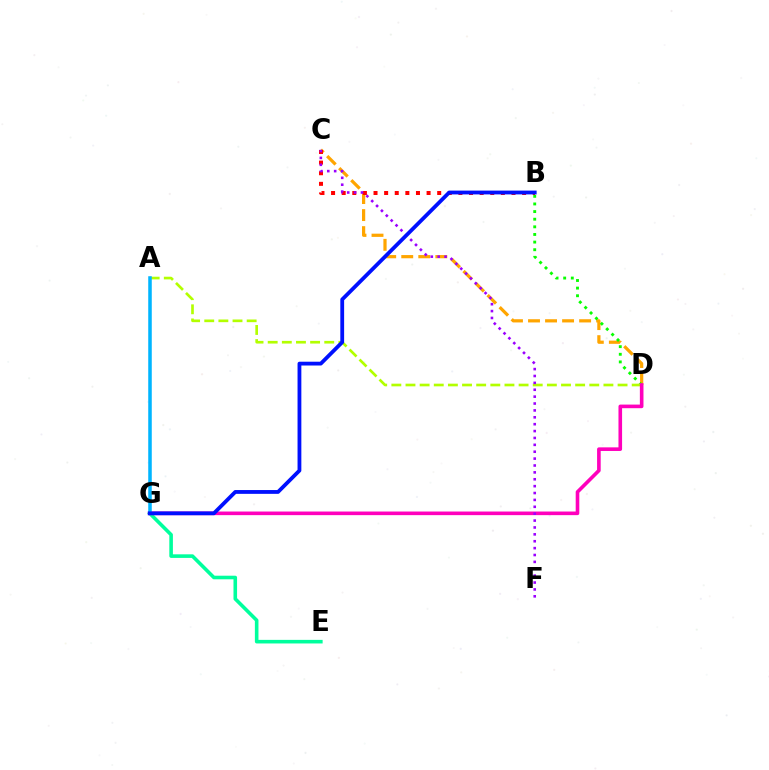{('C', 'D'): [{'color': '#ffa500', 'line_style': 'dashed', 'thickness': 2.31}], ('B', 'D'): [{'color': '#08ff00', 'line_style': 'dotted', 'thickness': 2.07}], ('E', 'G'): [{'color': '#00ff9d', 'line_style': 'solid', 'thickness': 2.58}], ('B', 'C'): [{'color': '#ff0000', 'line_style': 'dotted', 'thickness': 2.88}], ('A', 'D'): [{'color': '#b3ff00', 'line_style': 'dashed', 'thickness': 1.92}], ('D', 'G'): [{'color': '#ff00bd', 'line_style': 'solid', 'thickness': 2.6}], ('C', 'F'): [{'color': '#9b00ff', 'line_style': 'dotted', 'thickness': 1.87}], ('A', 'G'): [{'color': '#00b5ff', 'line_style': 'solid', 'thickness': 2.54}], ('B', 'G'): [{'color': '#0010ff', 'line_style': 'solid', 'thickness': 2.74}]}